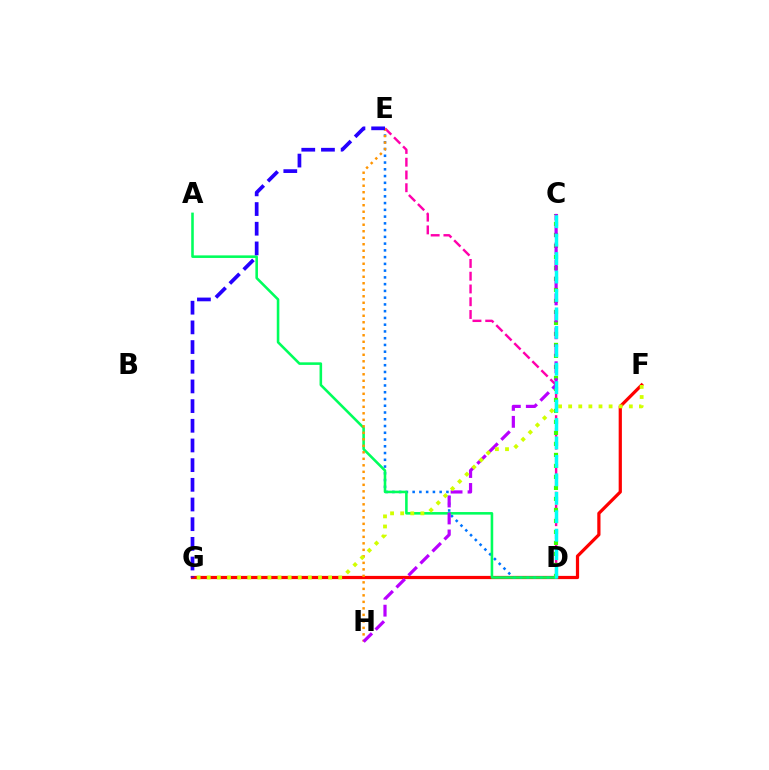{('F', 'G'): [{'color': '#ff0000', 'line_style': 'solid', 'thickness': 2.32}, {'color': '#d1ff00', 'line_style': 'dotted', 'thickness': 2.75}], ('D', 'E'): [{'color': '#0074ff', 'line_style': 'dotted', 'thickness': 1.84}, {'color': '#ff00ac', 'line_style': 'dashed', 'thickness': 1.73}], ('A', 'D'): [{'color': '#00ff5c', 'line_style': 'solid', 'thickness': 1.86}], ('E', 'H'): [{'color': '#ff9400', 'line_style': 'dotted', 'thickness': 1.77}], ('C', 'D'): [{'color': '#3dff00', 'line_style': 'dotted', 'thickness': 2.99}, {'color': '#00fff6', 'line_style': 'dashed', 'thickness': 2.51}], ('E', 'G'): [{'color': '#2500ff', 'line_style': 'dashed', 'thickness': 2.67}], ('C', 'H'): [{'color': '#b900ff', 'line_style': 'dashed', 'thickness': 2.3}]}